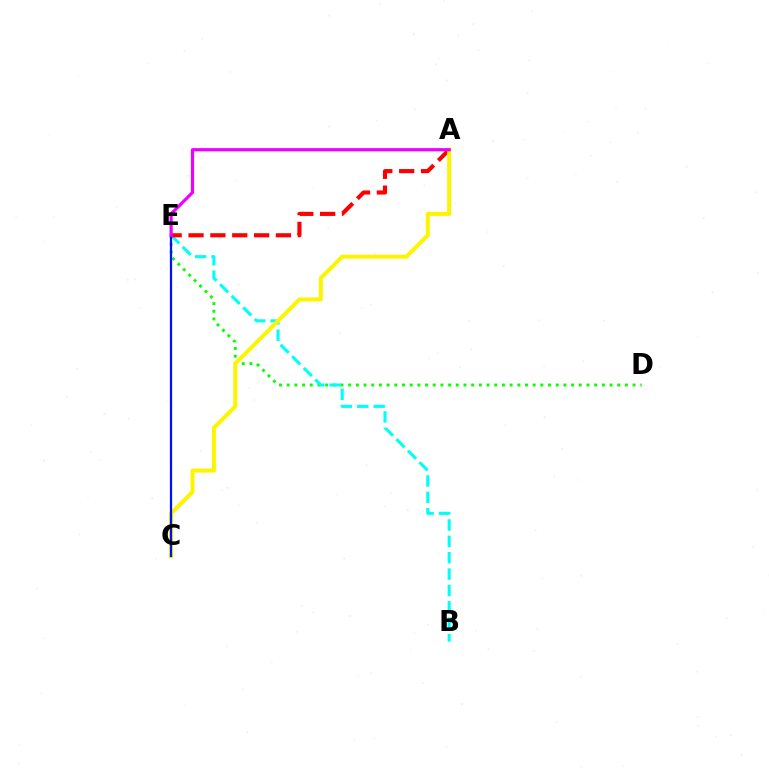{('D', 'E'): [{'color': '#08ff00', 'line_style': 'dotted', 'thickness': 2.09}], ('B', 'E'): [{'color': '#00fff6', 'line_style': 'dashed', 'thickness': 2.22}], ('A', 'E'): [{'color': '#ff0000', 'line_style': 'dashed', 'thickness': 2.97}, {'color': '#ee00ff', 'line_style': 'solid', 'thickness': 2.31}], ('A', 'C'): [{'color': '#fcf500', 'line_style': 'solid', 'thickness': 2.91}], ('C', 'E'): [{'color': '#0010ff', 'line_style': 'solid', 'thickness': 1.61}]}